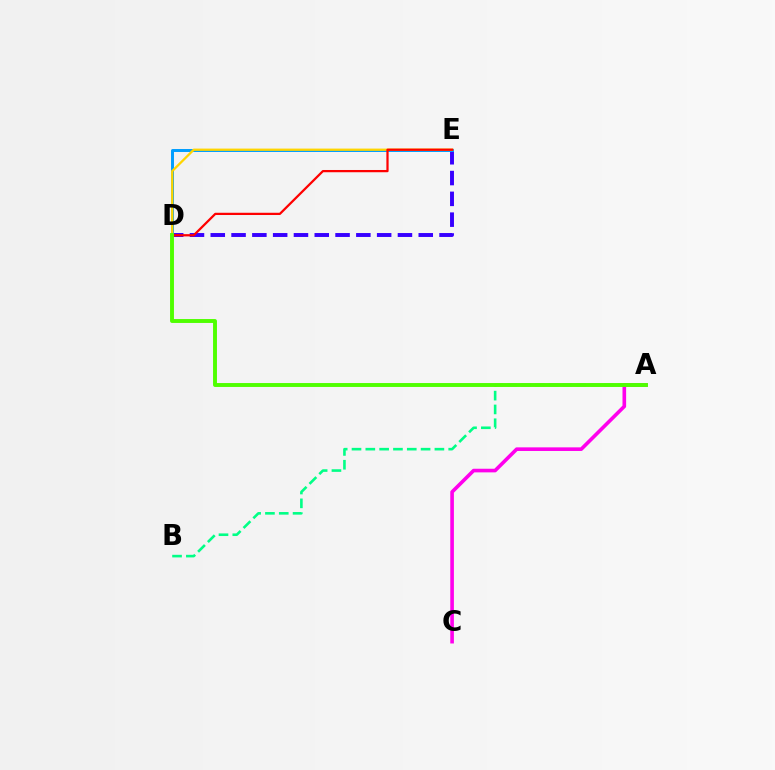{('D', 'E'): [{'color': '#3700ff', 'line_style': 'dashed', 'thickness': 2.83}, {'color': '#009eff', 'line_style': 'solid', 'thickness': 2.13}, {'color': '#ffd500', 'line_style': 'solid', 'thickness': 1.64}, {'color': '#ff0000', 'line_style': 'solid', 'thickness': 1.62}], ('A', 'C'): [{'color': '#ff00ed', 'line_style': 'solid', 'thickness': 2.61}], ('A', 'B'): [{'color': '#00ff86', 'line_style': 'dashed', 'thickness': 1.88}], ('A', 'D'): [{'color': '#4fff00', 'line_style': 'solid', 'thickness': 2.81}]}